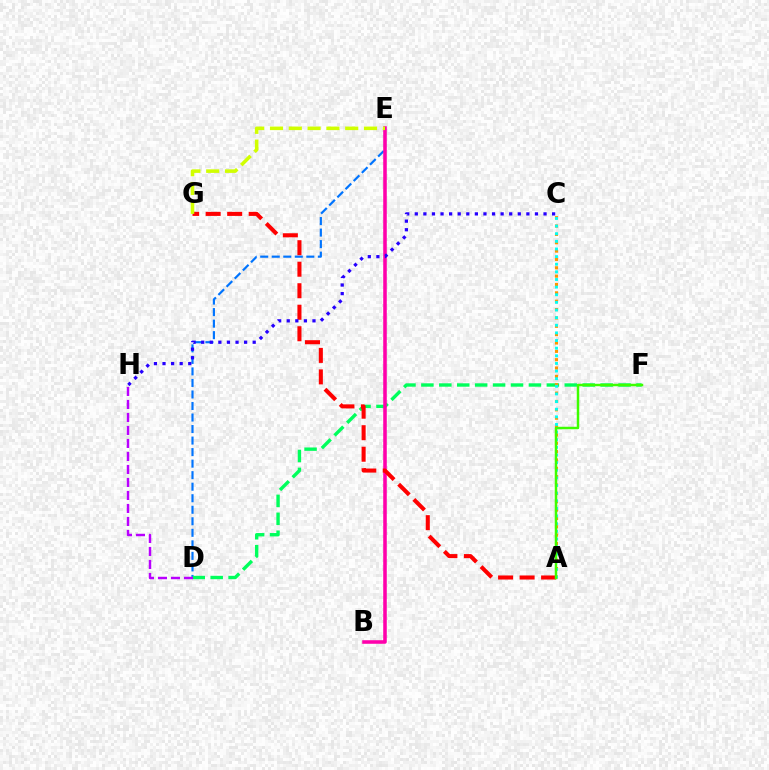{('D', 'E'): [{'color': '#0074ff', 'line_style': 'dashed', 'thickness': 1.57}], ('D', 'F'): [{'color': '#00ff5c', 'line_style': 'dashed', 'thickness': 2.44}], ('B', 'E'): [{'color': '#ff00ac', 'line_style': 'solid', 'thickness': 2.56}], ('A', 'C'): [{'color': '#ff9400', 'line_style': 'dotted', 'thickness': 2.27}, {'color': '#00fff6', 'line_style': 'dotted', 'thickness': 2.07}], ('A', 'G'): [{'color': '#ff0000', 'line_style': 'dashed', 'thickness': 2.92}], ('E', 'G'): [{'color': '#d1ff00', 'line_style': 'dashed', 'thickness': 2.55}], ('D', 'H'): [{'color': '#b900ff', 'line_style': 'dashed', 'thickness': 1.77}], ('C', 'H'): [{'color': '#2500ff', 'line_style': 'dotted', 'thickness': 2.33}], ('A', 'F'): [{'color': '#3dff00', 'line_style': 'solid', 'thickness': 1.78}]}